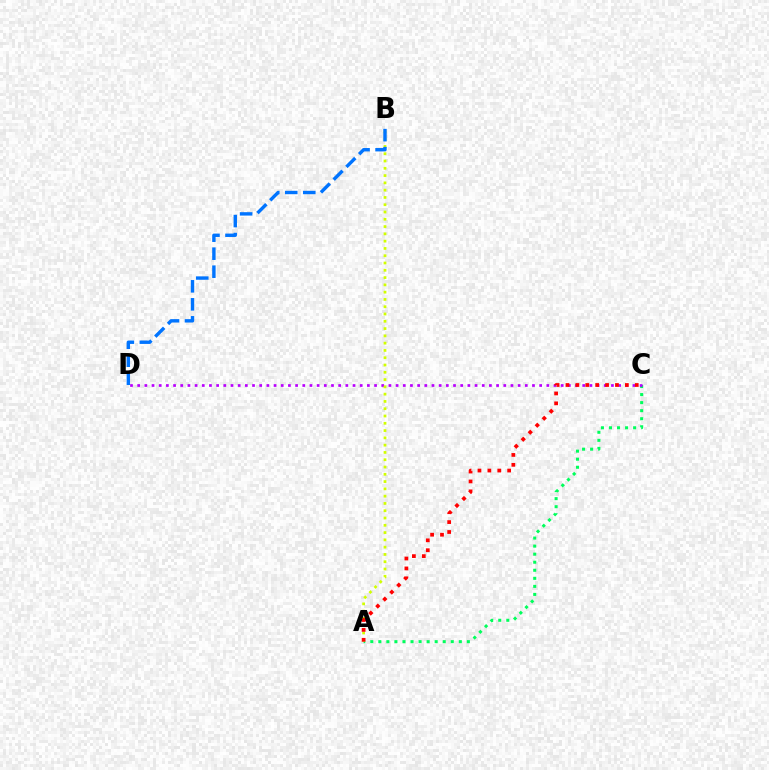{('A', 'C'): [{'color': '#00ff5c', 'line_style': 'dotted', 'thickness': 2.19}, {'color': '#ff0000', 'line_style': 'dotted', 'thickness': 2.69}], ('C', 'D'): [{'color': '#b900ff', 'line_style': 'dotted', 'thickness': 1.95}], ('A', 'B'): [{'color': '#d1ff00', 'line_style': 'dotted', 'thickness': 1.98}], ('B', 'D'): [{'color': '#0074ff', 'line_style': 'dashed', 'thickness': 2.45}]}